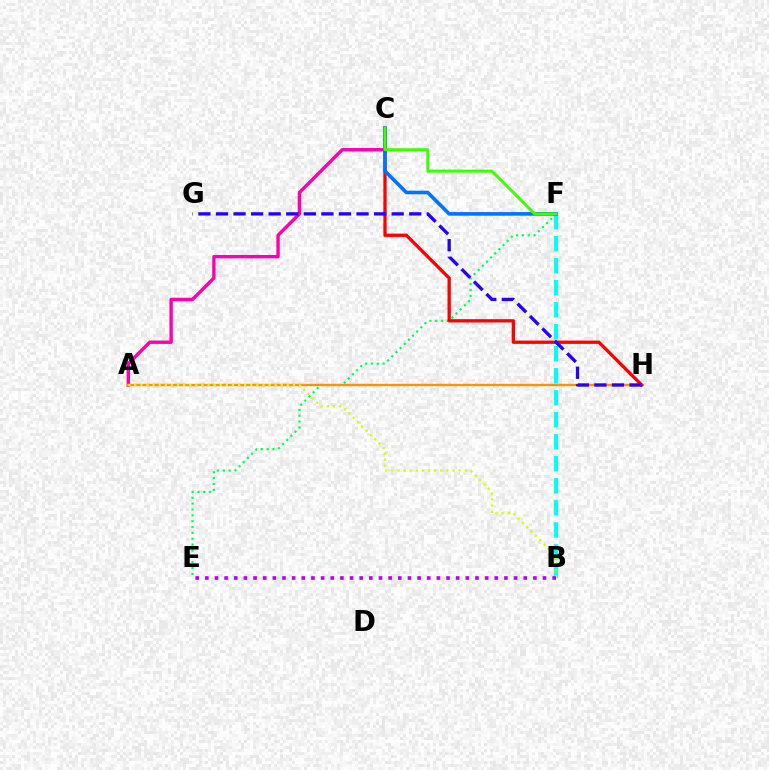{('B', 'F'): [{'color': '#00fff6', 'line_style': 'dashed', 'thickness': 2.99}], ('A', 'C'): [{'color': '#ff00ac', 'line_style': 'solid', 'thickness': 2.43}], ('E', 'F'): [{'color': '#00ff5c', 'line_style': 'dotted', 'thickness': 1.59}], ('A', 'H'): [{'color': '#ff9400', 'line_style': 'solid', 'thickness': 1.75}], ('C', 'H'): [{'color': '#ff0000', 'line_style': 'solid', 'thickness': 2.38}], ('G', 'H'): [{'color': '#2500ff', 'line_style': 'dashed', 'thickness': 2.39}], ('C', 'F'): [{'color': '#0074ff', 'line_style': 'solid', 'thickness': 2.6}, {'color': '#3dff00', 'line_style': 'solid', 'thickness': 2.13}], ('A', 'B'): [{'color': '#d1ff00', 'line_style': 'dotted', 'thickness': 1.66}], ('B', 'E'): [{'color': '#b900ff', 'line_style': 'dotted', 'thickness': 2.62}]}